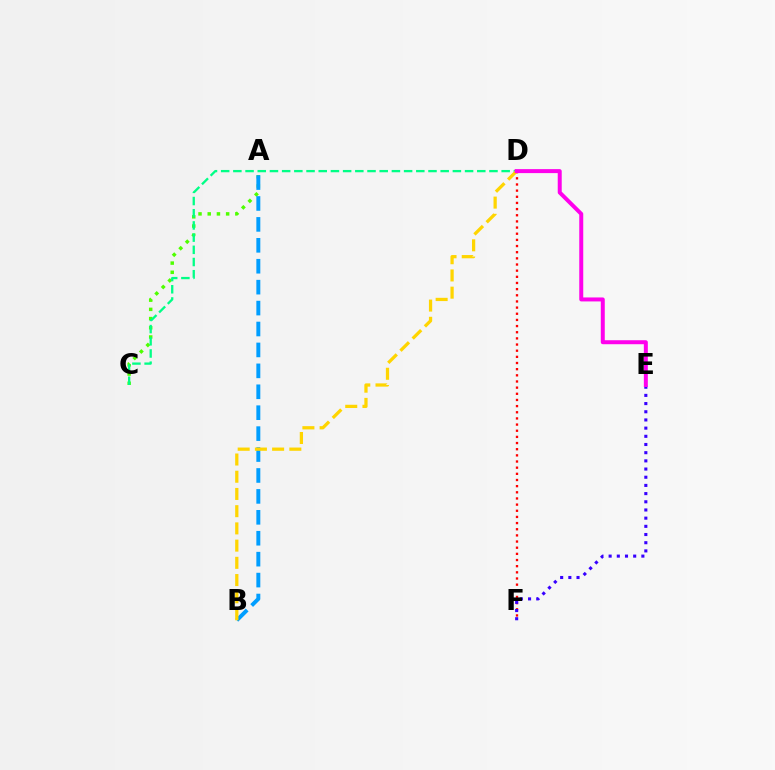{('A', 'C'): [{'color': '#4fff00', 'line_style': 'dotted', 'thickness': 2.5}], ('C', 'D'): [{'color': '#00ff86', 'line_style': 'dashed', 'thickness': 1.66}], ('A', 'B'): [{'color': '#009eff', 'line_style': 'dashed', 'thickness': 2.84}], ('D', 'F'): [{'color': '#ff0000', 'line_style': 'dotted', 'thickness': 1.67}], ('B', 'D'): [{'color': '#ffd500', 'line_style': 'dashed', 'thickness': 2.34}], ('E', 'F'): [{'color': '#3700ff', 'line_style': 'dotted', 'thickness': 2.22}], ('D', 'E'): [{'color': '#ff00ed', 'line_style': 'solid', 'thickness': 2.87}]}